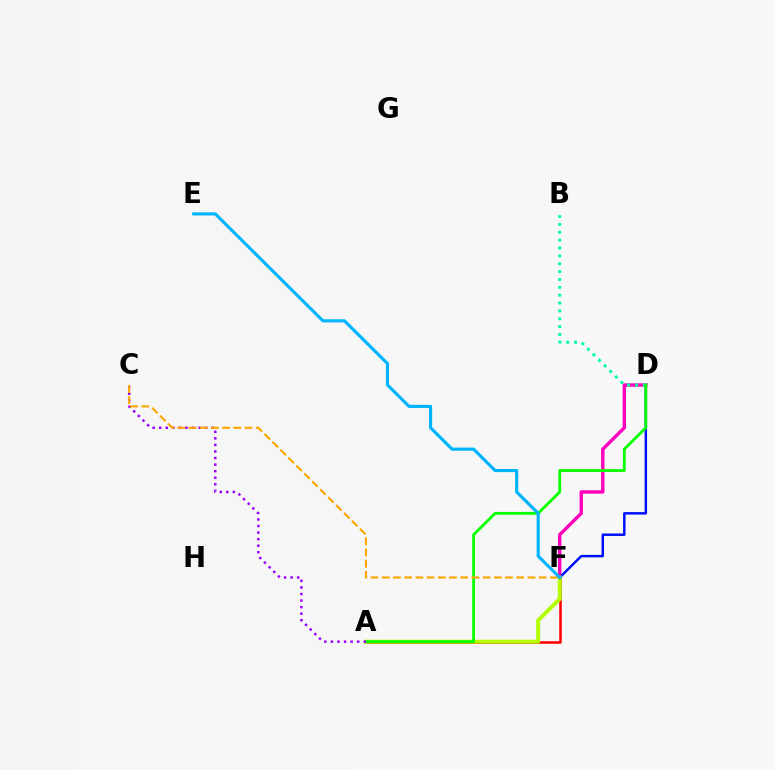{('A', 'F'): [{'color': '#ff0000', 'line_style': 'solid', 'thickness': 1.83}, {'color': '#b3ff00', 'line_style': 'solid', 'thickness': 2.82}], ('D', 'F'): [{'color': '#ff00bd', 'line_style': 'solid', 'thickness': 2.46}, {'color': '#0010ff', 'line_style': 'solid', 'thickness': 1.78}], ('B', 'D'): [{'color': '#00ff9d', 'line_style': 'dotted', 'thickness': 2.14}], ('A', 'D'): [{'color': '#08ff00', 'line_style': 'solid', 'thickness': 2.02}], ('A', 'C'): [{'color': '#9b00ff', 'line_style': 'dotted', 'thickness': 1.78}], ('C', 'F'): [{'color': '#ffa500', 'line_style': 'dashed', 'thickness': 1.52}], ('E', 'F'): [{'color': '#00b5ff', 'line_style': 'solid', 'thickness': 2.26}]}